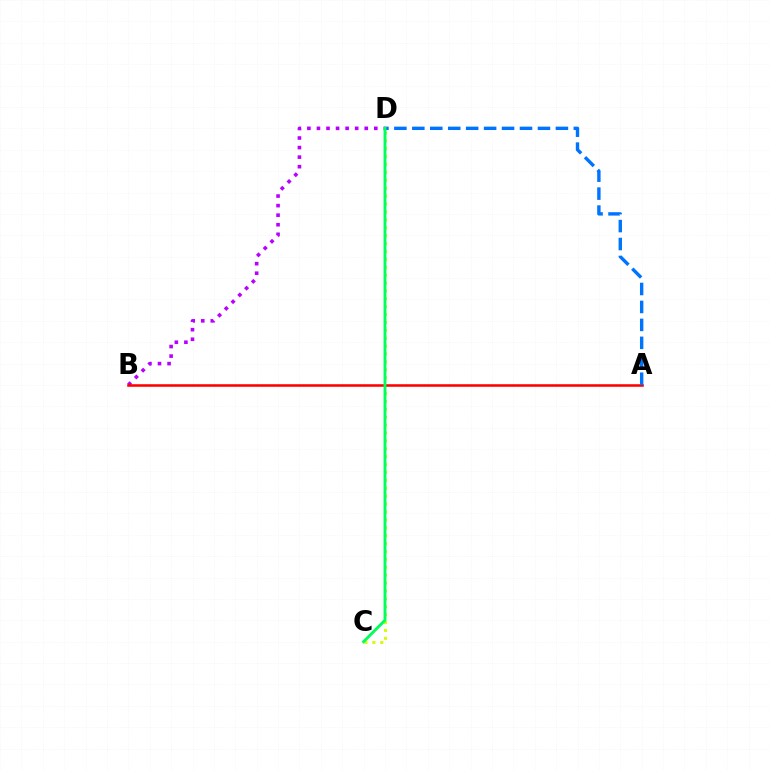{('C', 'D'): [{'color': '#d1ff00', 'line_style': 'dotted', 'thickness': 2.15}, {'color': '#00ff5c', 'line_style': 'solid', 'thickness': 2.09}], ('B', 'D'): [{'color': '#b900ff', 'line_style': 'dotted', 'thickness': 2.6}], ('A', 'B'): [{'color': '#ff0000', 'line_style': 'solid', 'thickness': 1.85}], ('A', 'D'): [{'color': '#0074ff', 'line_style': 'dashed', 'thickness': 2.44}]}